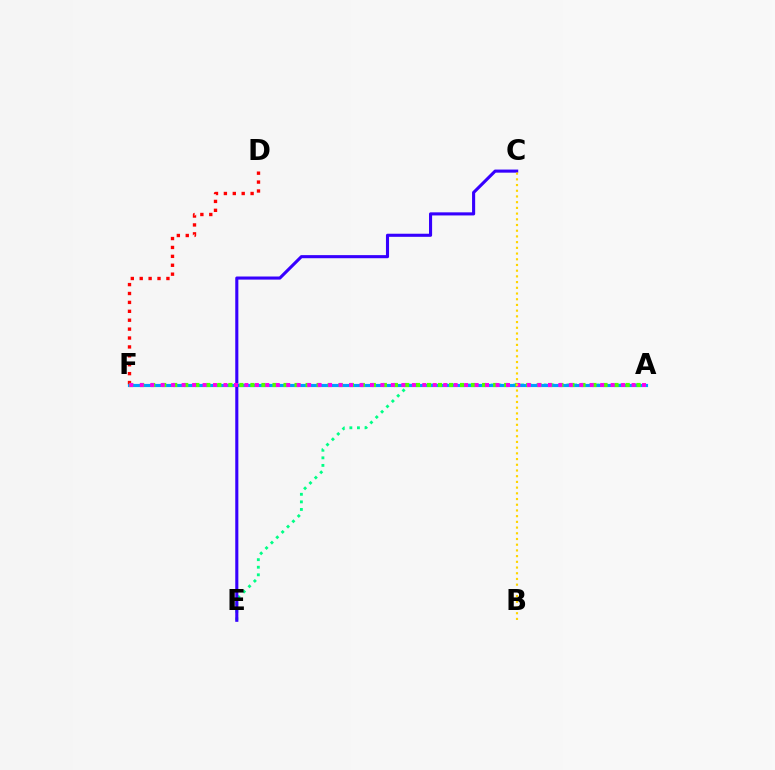{('A', 'E'): [{'color': '#00ff86', 'line_style': 'dotted', 'thickness': 2.06}], ('A', 'F'): [{'color': '#009eff', 'line_style': 'solid', 'thickness': 2.27}, {'color': '#4fff00', 'line_style': 'dotted', 'thickness': 3.0}, {'color': '#ff00ed', 'line_style': 'dotted', 'thickness': 2.84}], ('D', 'F'): [{'color': '#ff0000', 'line_style': 'dotted', 'thickness': 2.42}], ('C', 'E'): [{'color': '#3700ff', 'line_style': 'solid', 'thickness': 2.23}], ('B', 'C'): [{'color': '#ffd500', 'line_style': 'dotted', 'thickness': 1.55}]}